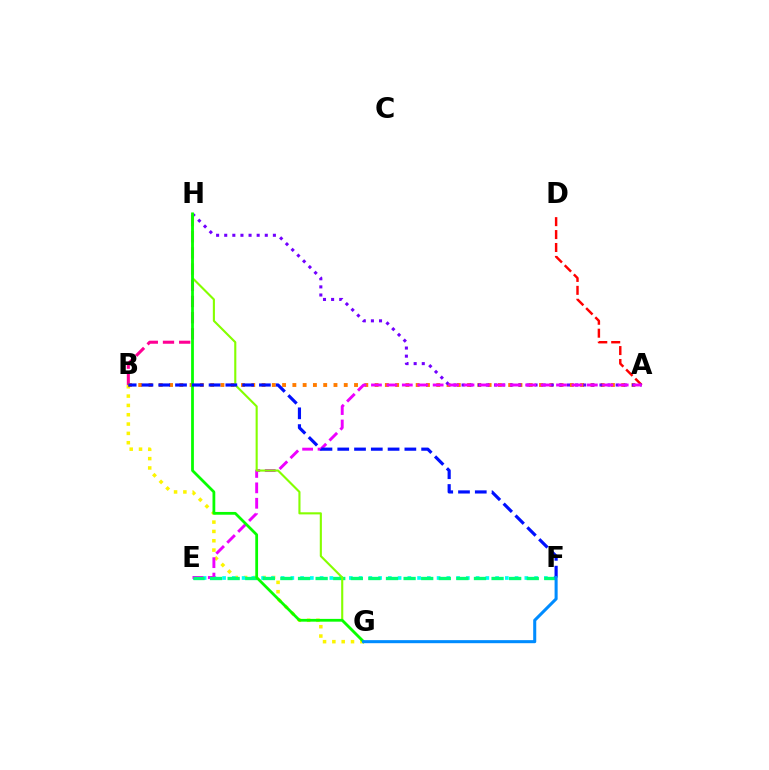{('B', 'H'): [{'color': '#ff0094', 'line_style': 'dashed', 'thickness': 2.2}], ('B', 'G'): [{'color': '#fcf500', 'line_style': 'dotted', 'thickness': 2.53}], ('A', 'B'): [{'color': '#ff7c00', 'line_style': 'dotted', 'thickness': 2.79}], ('E', 'F'): [{'color': '#00fff6', 'line_style': 'dotted', 'thickness': 2.65}, {'color': '#00ff74', 'line_style': 'dashed', 'thickness': 2.39}], ('A', 'D'): [{'color': '#ff0000', 'line_style': 'dashed', 'thickness': 1.76}], ('A', 'H'): [{'color': '#7200ff', 'line_style': 'dotted', 'thickness': 2.2}], ('A', 'E'): [{'color': '#ee00ff', 'line_style': 'dashed', 'thickness': 2.09}], ('G', 'H'): [{'color': '#84ff00', 'line_style': 'solid', 'thickness': 1.52}, {'color': '#08ff00', 'line_style': 'solid', 'thickness': 2.0}], ('B', 'F'): [{'color': '#0010ff', 'line_style': 'dashed', 'thickness': 2.28}], ('F', 'G'): [{'color': '#008cff', 'line_style': 'solid', 'thickness': 2.19}]}